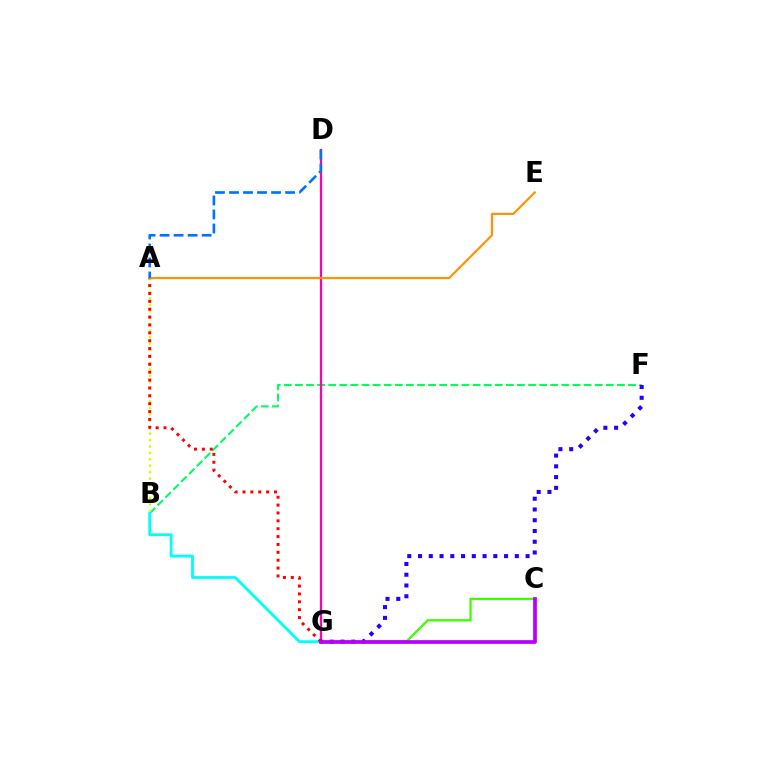{('B', 'F'): [{'color': '#00ff5c', 'line_style': 'dashed', 'thickness': 1.51}], ('A', 'B'): [{'color': '#d1ff00', 'line_style': 'dotted', 'thickness': 1.75}], ('D', 'G'): [{'color': '#ff00ac', 'line_style': 'solid', 'thickness': 1.62}], ('B', 'G'): [{'color': '#00fff6', 'line_style': 'solid', 'thickness': 2.01}], ('C', 'G'): [{'color': '#3dff00', 'line_style': 'solid', 'thickness': 1.65}, {'color': '#b900ff', 'line_style': 'solid', 'thickness': 2.68}], ('A', 'G'): [{'color': '#ff0000', 'line_style': 'dotted', 'thickness': 2.14}], ('A', 'E'): [{'color': '#ff9400', 'line_style': 'solid', 'thickness': 1.59}], ('F', 'G'): [{'color': '#2500ff', 'line_style': 'dotted', 'thickness': 2.92}], ('A', 'D'): [{'color': '#0074ff', 'line_style': 'dashed', 'thickness': 1.91}]}